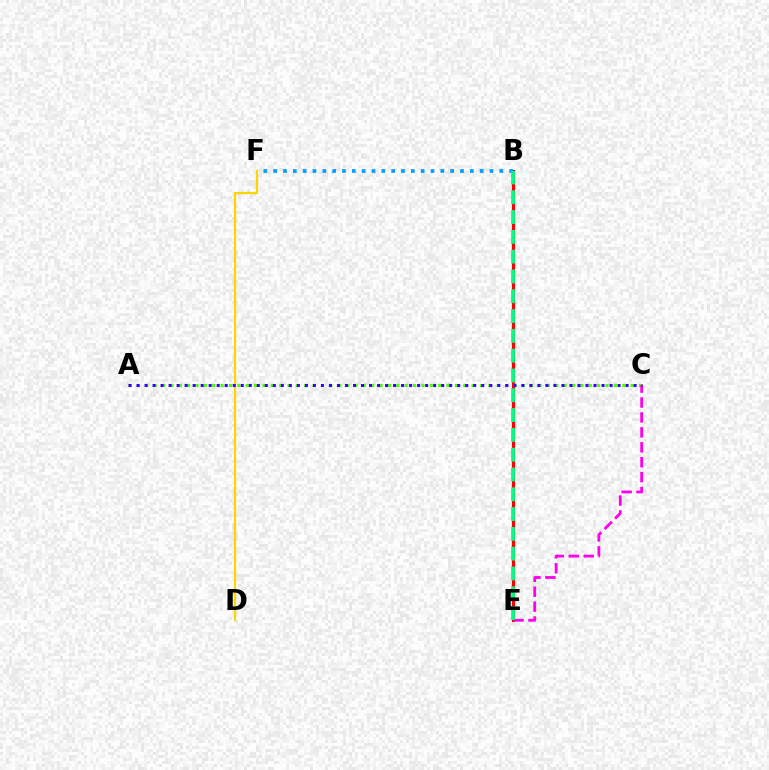{('B', 'E'): [{'color': '#ff0000', 'line_style': 'solid', 'thickness': 2.29}, {'color': '#00ff86', 'line_style': 'dashed', 'thickness': 2.69}], ('A', 'C'): [{'color': '#4fff00', 'line_style': 'dotted', 'thickness': 2.27}, {'color': '#3700ff', 'line_style': 'dotted', 'thickness': 2.18}], ('C', 'E'): [{'color': '#ff00ed', 'line_style': 'dashed', 'thickness': 2.03}], ('B', 'F'): [{'color': '#009eff', 'line_style': 'dotted', 'thickness': 2.67}], ('D', 'F'): [{'color': '#ffd500', 'line_style': 'solid', 'thickness': 1.6}]}